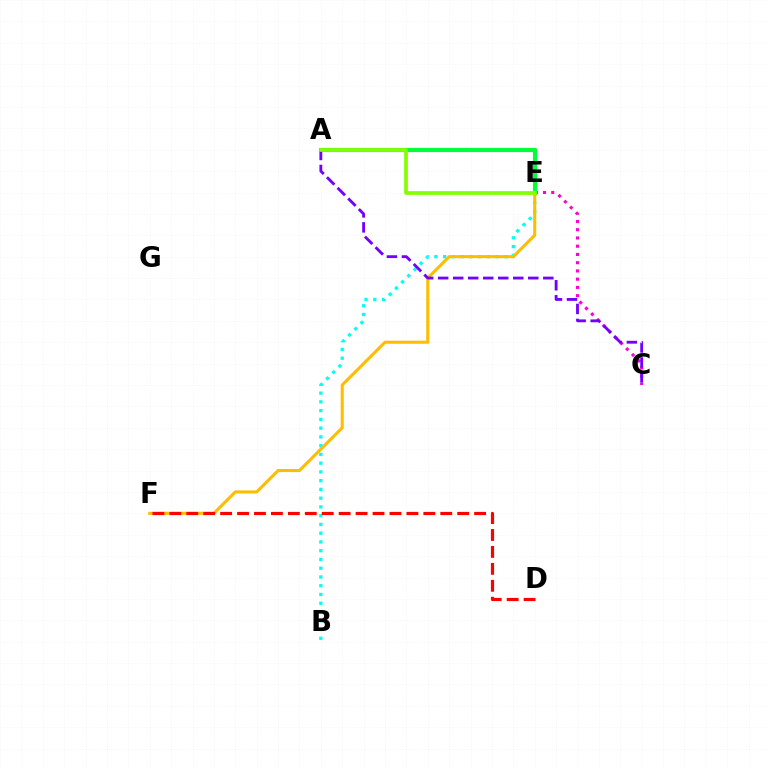{('C', 'E'): [{'color': '#ff00cf', 'line_style': 'dotted', 'thickness': 2.24}], ('B', 'E'): [{'color': '#00fff6', 'line_style': 'dotted', 'thickness': 2.38}], ('A', 'E'): [{'color': '#004bff', 'line_style': 'dotted', 'thickness': 2.83}, {'color': '#00ff39', 'line_style': 'solid', 'thickness': 2.99}, {'color': '#84ff00', 'line_style': 'solid', 'thickness': 2.67}], ('E', 'F'): [{'color': '#ffbd00', 'line_style': 'solid', 'thickness': 2.23}], ('A', 'C'): [{'color': '#7200ff', 'line_style': 'dashed', 'thickness': 2.04}], ('D', 'F'): [{'color': '#ff0000', 'line_style': 'dashed', 'thickness': 2.3}]}